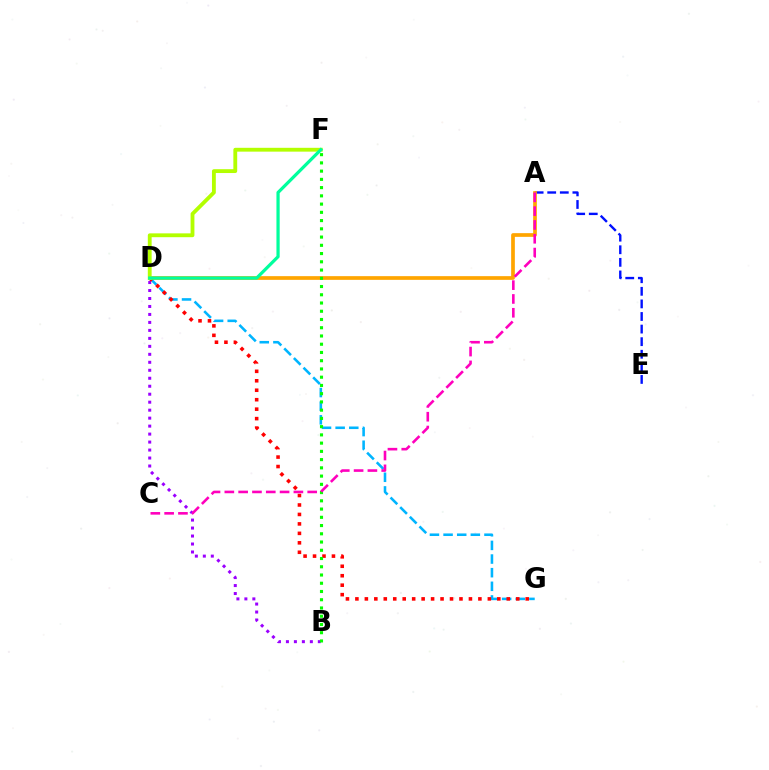{('B', 'D'): [{'color': '#9b00ff', 'line_style': 'dotted', 'thickness': 2.17}], ('D', 'G'): [{'color': '#00b5ff', 'line_style': 'dashed', 'thickness': 1.85}, {'color': '#ff0000', 'line_style': 'dotted', 'thickness': 2.57}], ('A', 'E'): [{'color': '#0010ff', 'line_style': 'dashed', 'thickness': 1.71}], ('A', 'D'): [{'color': '#ffa500', 'line_style': 'solid', 'thickness': 2.67}], ('D', 'F'): [{'color': '#b3ff00', 'line_style': 'solid', 'thickness': 2.76}, {'color': '#00ff9d', 'line_style': 'solid', 'thickness': 2.32}], ('B', 'F'): [{'color': '#08ff00', 'line_style': 'dotted', 'thickness': 2.24}], ('A', 'C'): [{'color': '#ff00bd', 'line_style': 'dashed', 'thickness': 1.88}]}